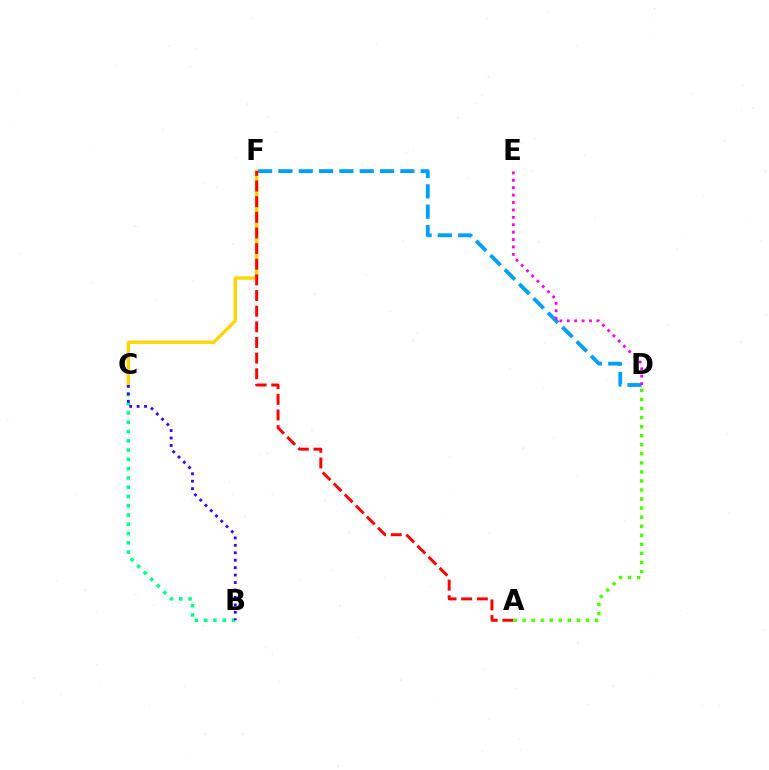{('C', 'F'): [{'color': '#ffd500', 'line_style': 'solid', 'thickness': 2.41}], ('A', 'F'): [{'color': '#ff0000', 'line_style': 'dashed', 'thickness': 2.13}], ('B', 'C'): [{'color': '#00ff86', 'line_style': 'dotted', 'thickness': 2.52}, {'color': '#3700ff', 'line_style': 'dotted', 'thickness': 2.02}], ('D', 'F'): [{'color': '#009eff', 'line_style': 'dashed', 'thickness': 2.76}], ('A', 'D'): [{'color': '#4fff00', 'line_style': 'dotted', 'thickness': 2.46}], ('D', 'E'): [{'color': '#ff00ed', 'line_style': 'dotted', 'thickness': 2.01}]}